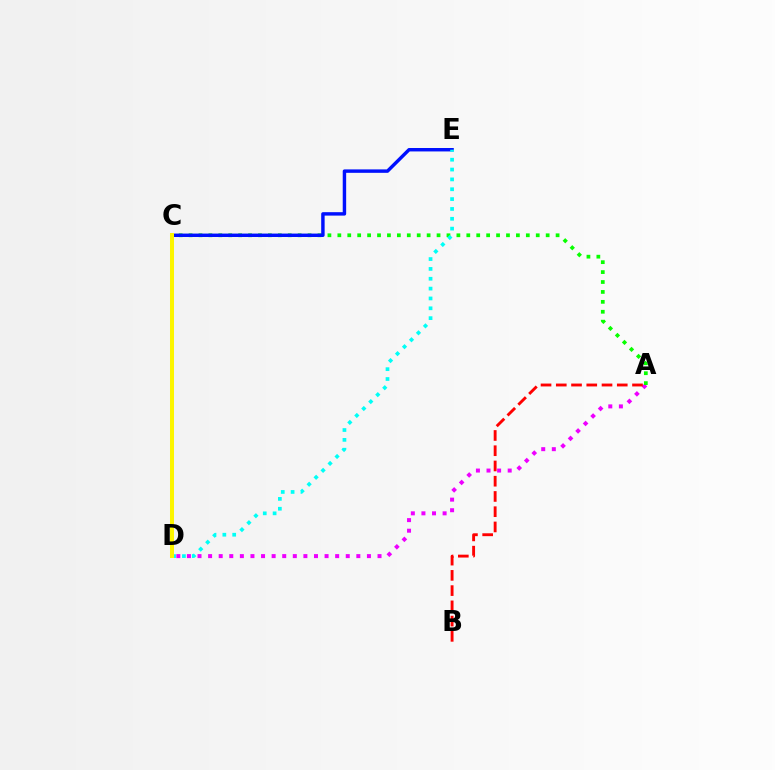{('A', 'D'): [{'color': '#ee00ff', 'line_style': 'dotted', 'thickness': 2.88}], ('A', 'C'): [{'color': '#08ff00', 'line_style': 'dotted', 'thickness': 2.7}], ('C', 'E'): [{'color': '#0010ff', 'line_style': 'solid', 'thickness': 2.47}], ('A', 'B'): [{'color': '#ff0000', 'line_style': 'dashed', 'thickness': 2.07}], ('D', 'E'): [{'color': '#00fff6', 'line_style': 'dotted', 'thickness': 2.68}], ('C', 'D'): [{'color': '#fcf500', 'line_style': 'solid', 'thickness': 2.89}]}